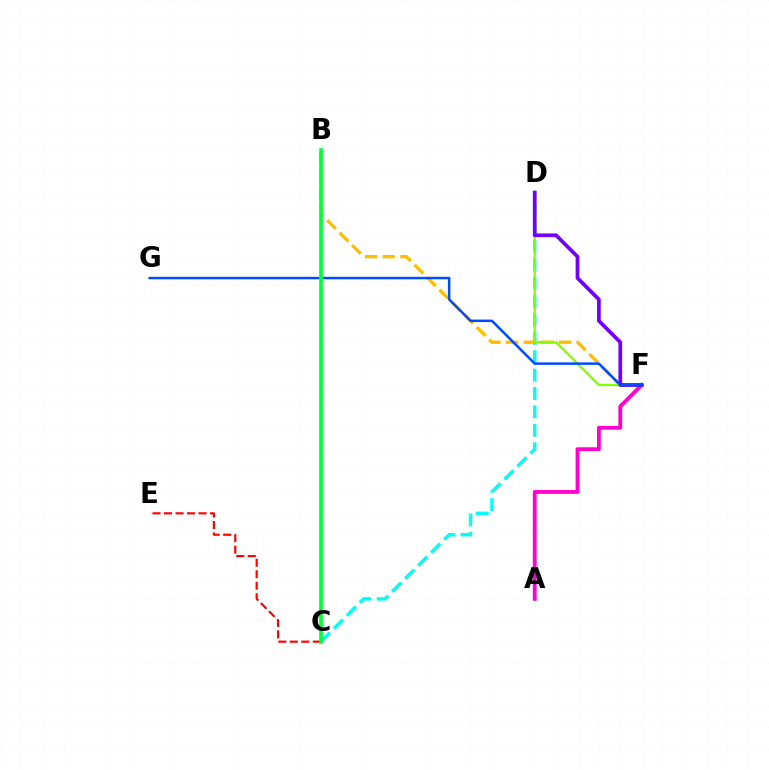{('B', 'F'): [{'color': '#ffbd00', 'line_style': 'dashed', 'thickness': 2.4}], ('C', 'D'): [{'color': '#00fff6', 'line_style': 'dashed', 'thickness': 2.5}], ('A', 'F'): [{'color': '#ff00cf', 'line_style': 'solid', 'thickness': 2.75}], ('D', 'F'): [{'color': '#84ff00', 'line_style': 'solid', 'thickness': 1.69}, {'color': '#7200ff', 'line_style': 'solid', 'thickness': 2.69}], ('C', 'E'): [{'color': '#ff0000', 'line_style': 'dashed', 'thickness': 1.56}], ('F', 'G'): [{'color': '#004bff', 'line_style': 'solid', 'thickness': 1.8}], ('B', 'C'): [{'color': '#00ff39', 'line_style': 'solid', 'thickness': 2.62}]}